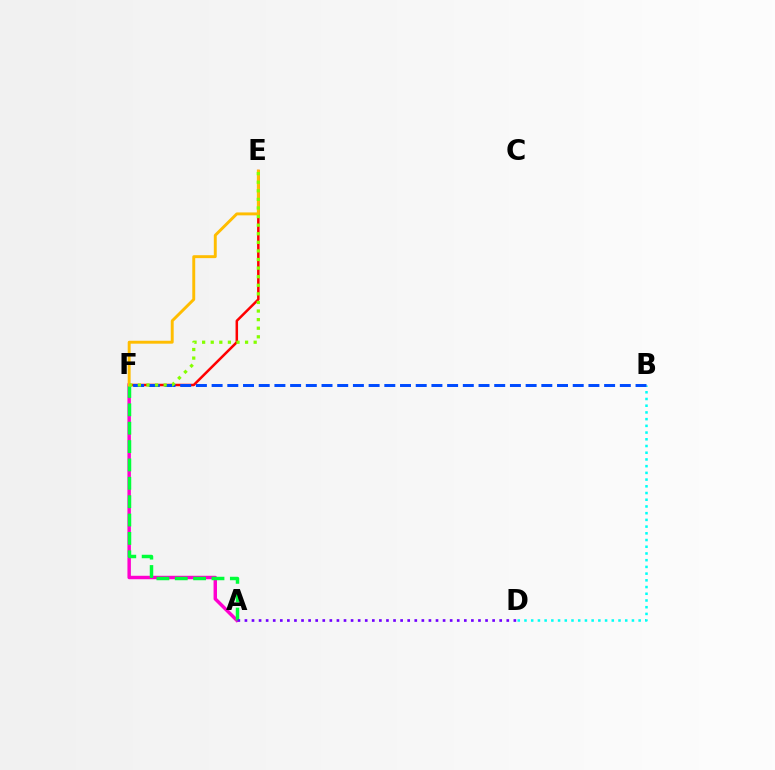{('A', 'F'): [{'color': '#ff00cf', 'line_style': 'solid', 'thickness': 2.48}, {'color': '#00ff39', 'line_style': 'dashed', 'thickness': 2.5}], ('E', 'F'): [{'color': '#ff0000', 'line_style': 'solid', 'thickness': 1.81}, {'color': '#ffbd00', 'line_style': 'solid', 'thickness': 2.11}, {'color': '#84ff00', 'line_style': 'dotted', 'thickness': 2.33}], ('B', 'D'): [{'color': '#00fff6', 'line_style': 'dotted', 'thickness': 1.82}], ('A', 'D'): [{'color': '#7200ff', 'line_style': 'dotted', 'thickness': 1.92}], ('B', 'F'): [{'color': '#004bff', 'line_style': 'dashed', 'thickness': 2.13}]}